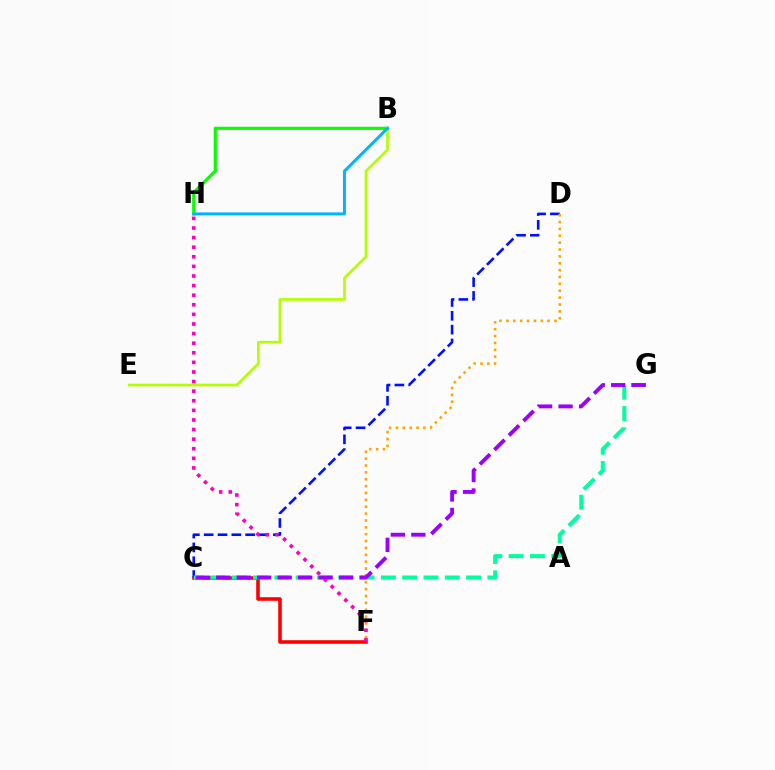{('C', 'F'): [{'color': '#ff0000', 'line_style': 'solid', 'thickness': 2.58}], ('B', 'H'): [{'color': '#08ff00', 'line_style': 'solid', 'thickness': 2.29}, {'color': '#00b5ff', 'line_style': 'solid', 'thickness': 2.15}], ('C', 'D'): [{'color': '#0010ff', 'line_style': 'dashed', 'thickness': 1.88}], ('D', 'F'): [{'color': '#ffa500', 'line_style': 'dotted', 'thickness': 1.87}], ('F', 'H'): [{'color': '#ff00bd', 'line_style': 'dotted', 'thickness': 2.61}], ('C', 'G'): [{'color': '#00ff9d', 'line_style': 'dashed', 'thickness': 2.89}, {'color': '#9b00ff', 'line_style': 'dashed', 'thickness': 2.78}], ('B', 'E'): [{'color': '#b3ff00', 'line_style': 'solid', 'thickness': 1.92}]}